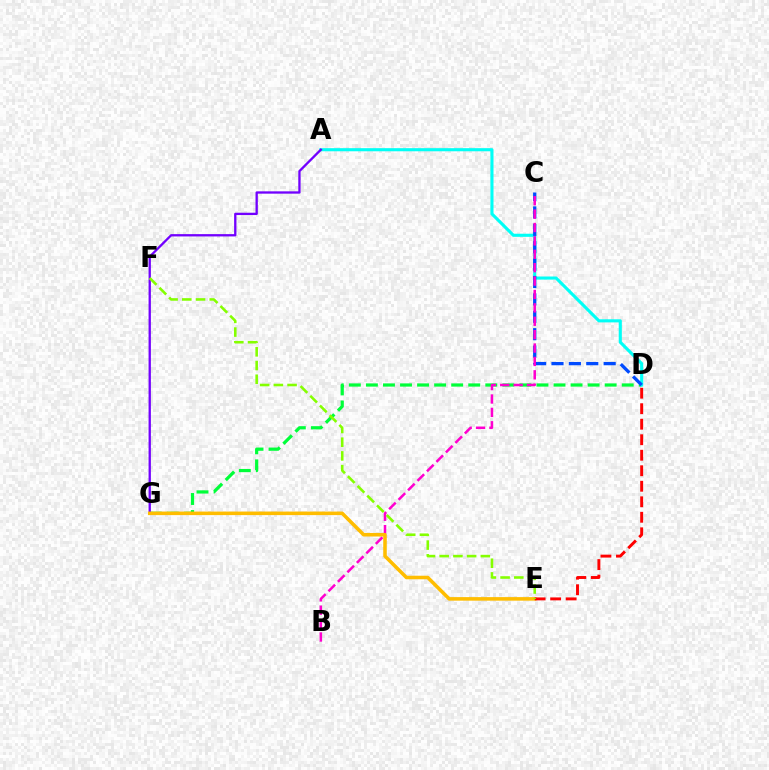{('D', 'G'): [{'color': '#00ff39', 'line_style': 'dashed', 'thickness': 2.32}], ('A', 'D'): [{'color': '#00fff6', 'line_style': 'solid', 'thickness': 2.24}], ('A', 'G'): [{'color': '#7200ff', 'line_style': 'solid', 'thickness': 1.66}], ('C', 'D'): [{'color': '#004bff', 'line_style': 'dashed', 'thickness': 2.36}], ('B', 'C'): [{'color': '#ff00cf', 'line_style': 'dashed', 'thickness': 1.82}], ('E', 'G'): [{'color': '#ffbd00', 'line_style': 'solid', 'thickness': 2.56}], ('D', 'E'): [{'color': '#ff0000', 'line_style': 'dashed', 'thickness': 2.11}], ('E', 'F'): [{'color': '#84ff00', 'line_style': 'dashed', 'thickness': 1.86}]}